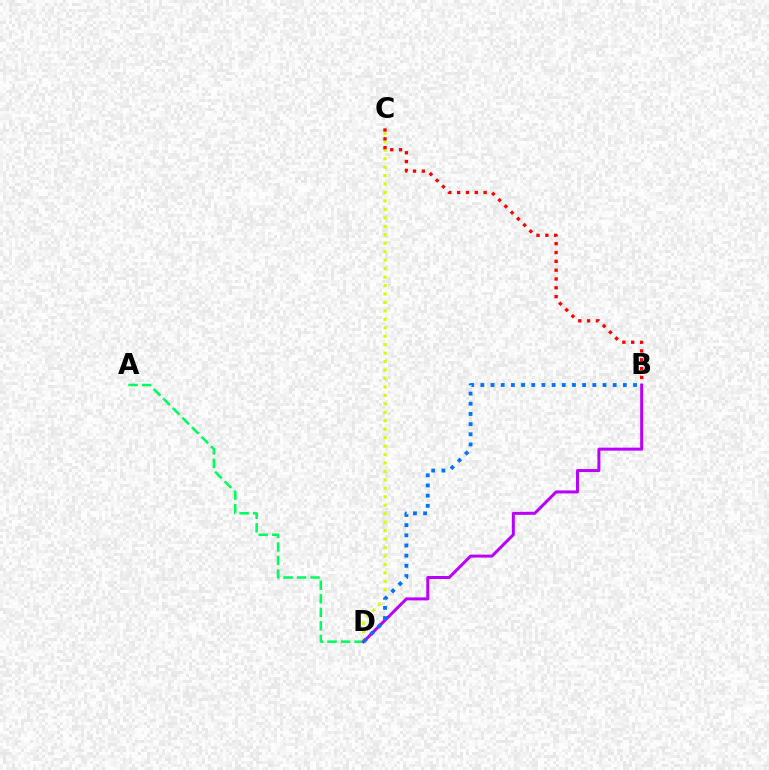{('C', 'D'): [{'color': '#d1ff00', 'line_style': 'dotted', 'thickness': 2.3}], ('B', 'C'): [{'color': '#ff0000', 'line_style': 'dotted', 'thickness': 2.4}], ('A', 'D'): [{'color': '#00ff5c', 'line_style': 'dashed', 'thickness': 1.84}], ('B', 'D'): [{'color': '#b900ff', 'line_style': 'solid', 'thickness': 2.15}, {'color': '#0074ff', 'line_style': 'dotted', 'thickness': 2.77}]}